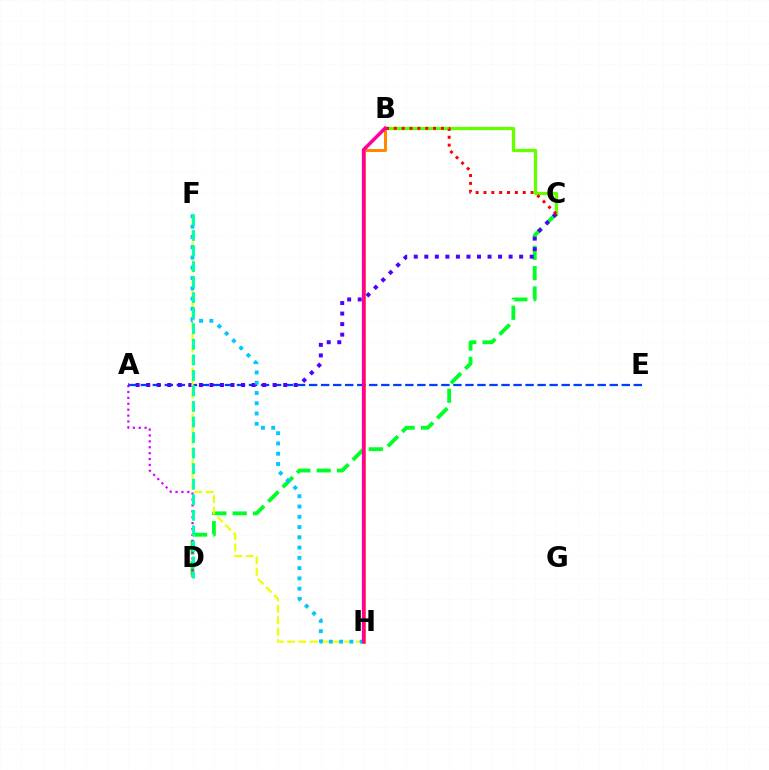{('B', 'H'): [{'color': '#ff8800', 'line_style': 'solid', 'thickness': 2.16}, {'color': '#ff00a0', 'line_style': 'solid', 'thickness': 2.53}], ('C', 'D'): [{'color': '#00ff27', 'line_style': 'dashed', 'thickness': 2.76}], ('A', 'E'): [{'color': '#003fff', 'line_style': 'dashed', 'thickness': 1.63}], ('A', 'D'): [{'color': '#d600ff', 'line_style': 'dotted', 'thickness': 1.6}], ('B', 'C'): [{'color': '#66ff00', 'line_style': 'solid', 'thickness': 2.39}, {'color': '#ff0000', 'line_style': 'dotted', 'thickness': 2.13}], ('A', 'C'): [{'color': '#4f00ff', 'line_style': 'dotted', 'thickness': 2.86}], ('F', 'H'): [{'color': '#eeff00', 'line_style': 'dashed', 'thickness': 1.55}, {'color': '#00c7ff', 'line_style': 'dotted', 'thickness': 2.79}], ('D', 'F'): [{'color': '#00ffaf', 'line_style': 'dashed', 'thickness': 2.11}]}